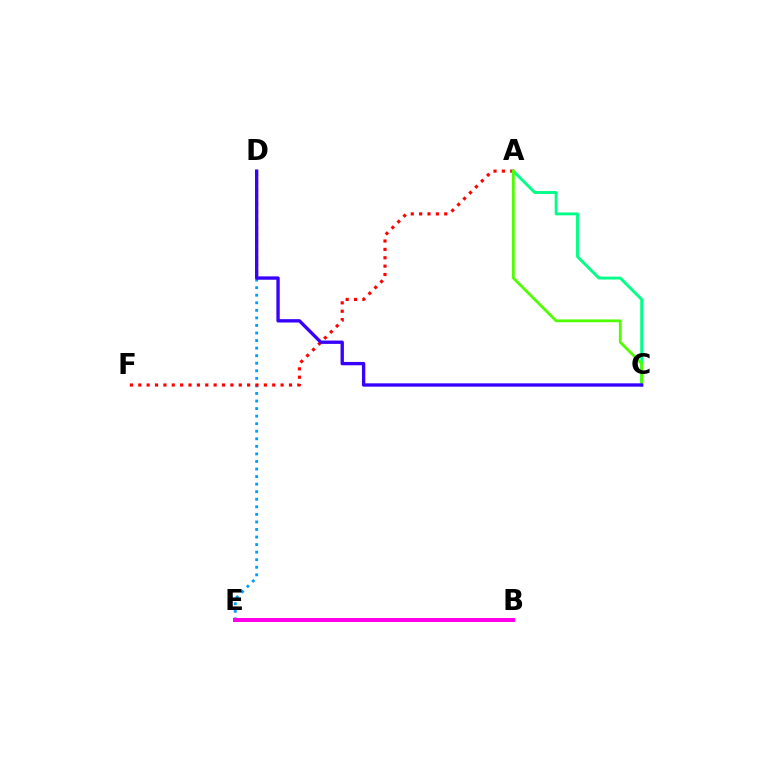{('B', 'E'): [{'color': '#ffd500', 'line_style': 'dotted', 'thickness': 2.7}, {'color': '#ff00ed', 'line_style': 'solid', 'thickness': 2.89}], ('D', 'E'): [{'color': '#009eff', 'line_style': 'dotted', 'thickness': 2.05}], ('A', 'F'): [{'color': '#ff0000', 'line_style': 'dotted', 'thickness': 2.27}], ('A', 'C'): [{'color': '#00ff86', 'line_style': 'solid', 'thickness': 2.08}, {'color': '#4fff00', 'line_style': 'solid', 'thickness': 2.01}], ('C', 'D'): [{'color': '#3700ff', 'line_style': 'solid', 'thickness': 2.4}]}